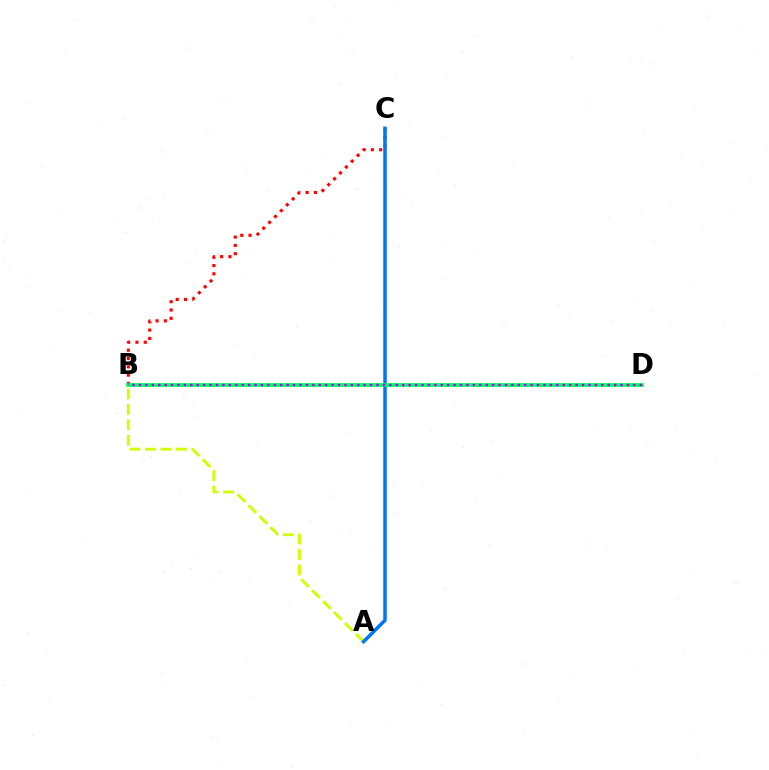{('A', 'B'): [{'color': '#d1ff00', 'line_style': 'dashed', 'thickness': 2.1}], ('B', 'C'): [{'color': '#ff0000', 'line_style': 'dotted', 'thickness': 2.26}], ('A', 'C'): [{'color': '#0074ff', 'line_style': 'solid', 'thickness': 2.53}], ('B', 'D'): [{'color': '#00ff5c', 'line_style': 'solid', 'thickness': 2.71}, {'color': '#b900ff', 'line_style': 'dotted', 'thickness': 1.74}]}